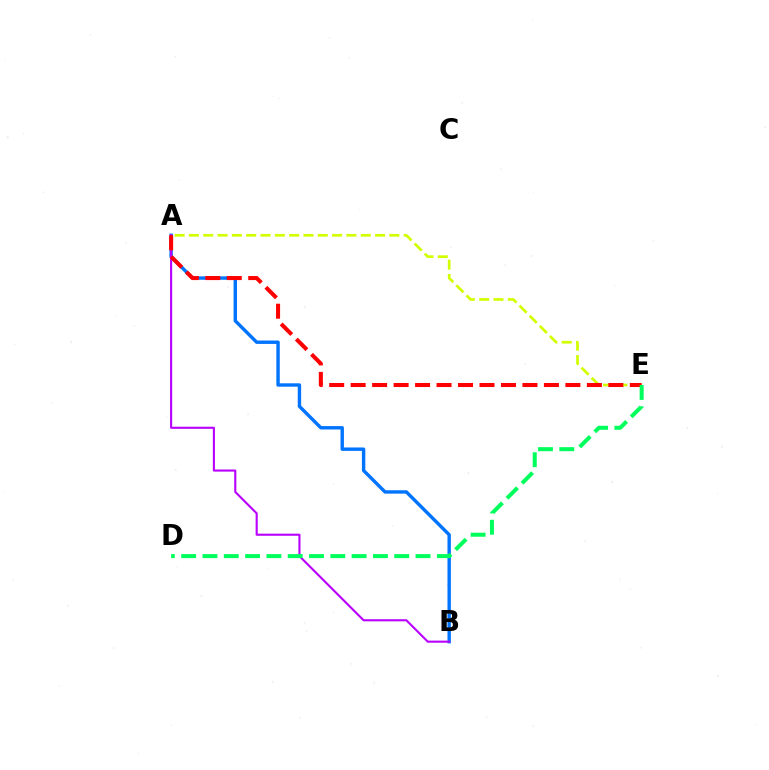{('A', 'B'): [{'color': '#0074ff', 'line_style': 'solid', 'thickness': 2.45}, {'color': '#b900ff', 'line_style': 'solid', 'thickness': 1.52}], ('A', 'E'): [{'color': '#d1ff00', 'line_style': 'dashed', 'thickness': 1.95}, {'color': '#ff0000', 'line_style': 'dashed', 'thickness': 2.92}], ('D', 'E'): [{'color': '#00ff5c', 'line_style': 'dashed', 'thickness': 2.89}]}